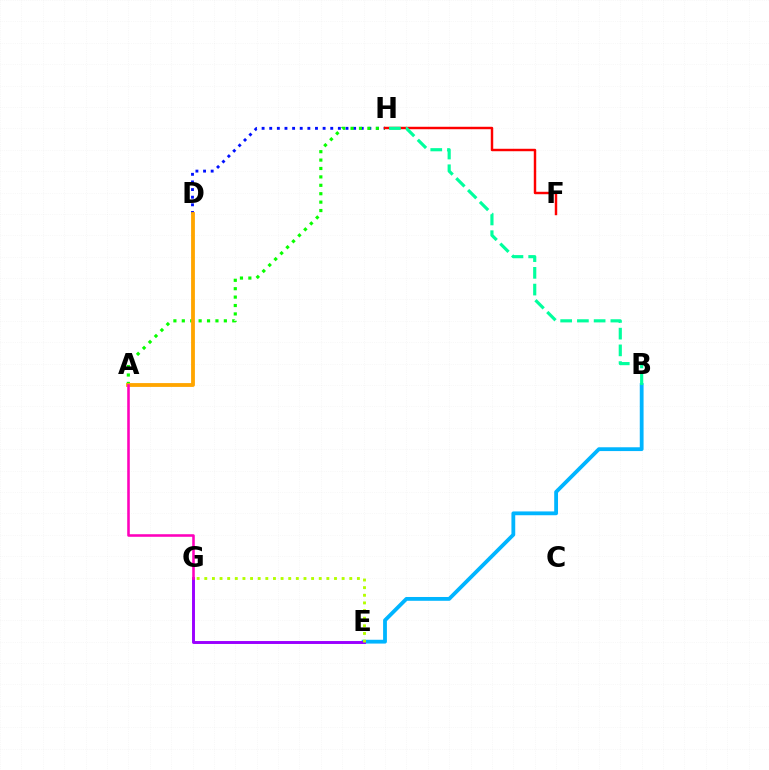{('B', 'E'): [{'color': '#00b5ff', 'line_style': 'solid', 'thickness': 2.74}], ('D', 'H'): [{'color': '#0010ff', 'line_style': 'dotted', 'thickness': 2.07}], ('A', 'H'): [{'color': '#08ff00', 'line_style': 'dotted', 'thickness': 2.28}], ('F', 'H'): [{'color': '#ff0000', 'line_style': 'solid', 'thickness': 1.76}], ('A', 'D'): [{'color': '#ffa500', 'line_style': 'solid', 'thickness': 2.75}], ('B', 'H'): [{'color': '#00ff9d', 'line_style': 'dashed', 'thickness': 2.27}], ('E', 'G'): [{'color': '#9b00ff', 'line_style': 'solid', 'thickness': 2.11}, {'color': '#b3ff00', 'line_style': 'dotted', 'thickness': 2.07}], ('A', 'G'): [{'color': '#ff00bd', 'line_style': 'solid', 'thickness': 1.85}]}